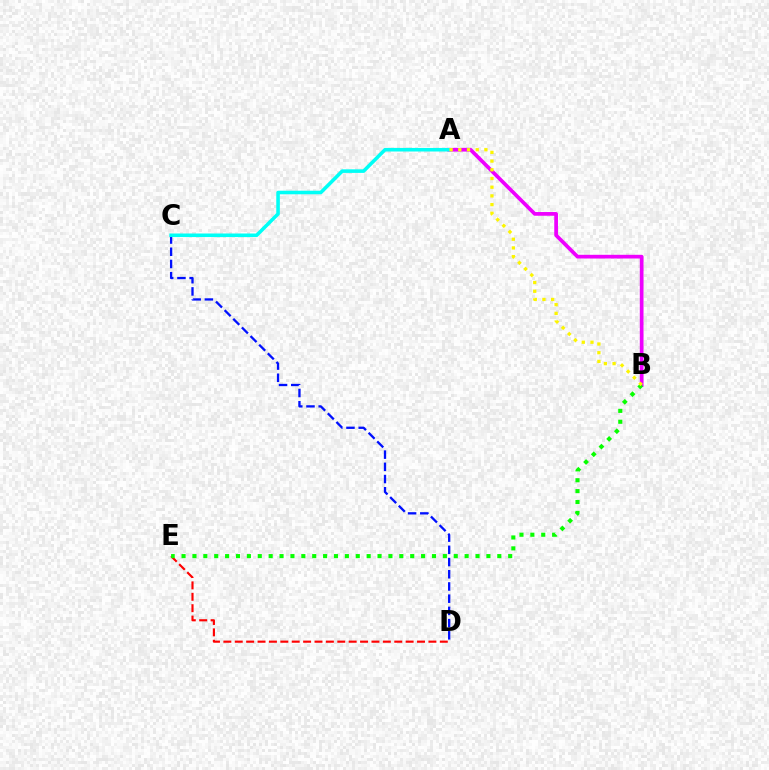{('D', 'E'): [{'color': '#ff0000', 'line_style': 'dashed', 'thickness': 1.55}], ('C', 'D'): [{'color': '#0010ff', 'line_style': 'dashed', 'thickness': 1.66}], ('A', 'B'): [{'color': '#ee00ff', 'line_style': 'solid', 'thickness': 2.67}, {'color': '#fcf500', 'line_style': 'dotted', 'thickness': 2.36}], ('B', 'E'): [{'color': '#08ff00', 'line_style': 'dotted', 'thickness': 2.96}], ('A', 'C'): [{'color': '#00fff6', 'line_style': 'solid', 'thickness': 2.57}]}